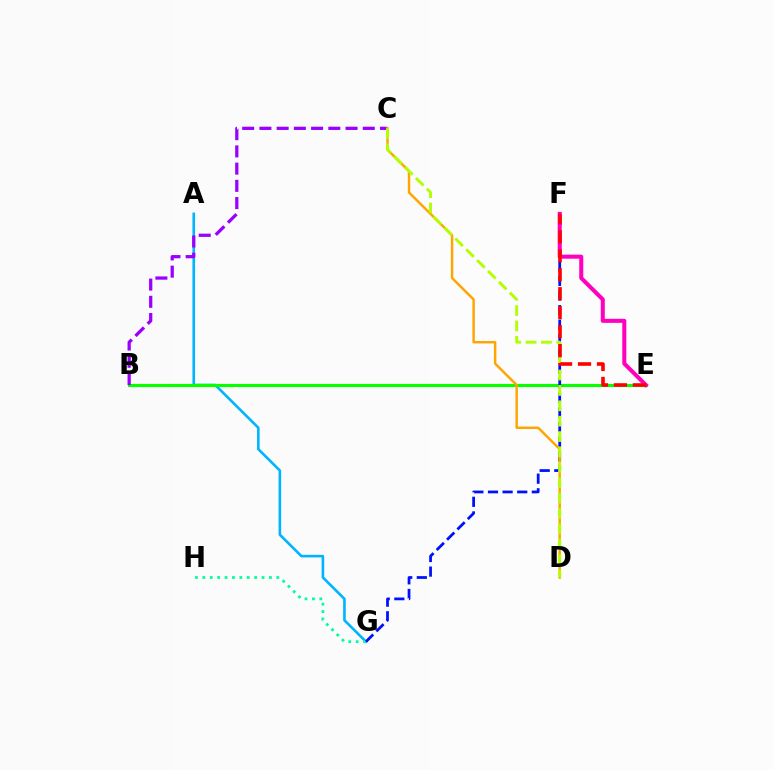{('A', 'G'): [{'color': '#00b5ff', 'line_style': 'solid', 'thickness': 1.88}], ('B', 'E'): [{'color': '#08ff00', 'line_style': 'solid', 'thickness': 2.24}], ('G', 'H'): [{'color': '#00ff9d', 'line_style': 'dotted', 'thickness': 2.01}], ('F', 'G'): [{'color': '#0010ff', 'line_style': 'dashed', 'thickness': 1.99}], ('E', 'F'): [{'color': '#ff00bd', 'line_style': 'solid', 'thickness': 2.91}, {'color': '#ff0000', 'line_style': 'dashed', 'thickness': 2.58}], ('B', 'C'): [{'color': '#9b00ff', 'line_style': 'dashed', 'thickness': 2.34}], ('C', 'D'): [{'color': '#ffa500', 'line_style': 'solid', 'thickness': 1.77}, {'color': '#b3ff00', 'line_style': 'dashed', 'thickness': 2.09}]}